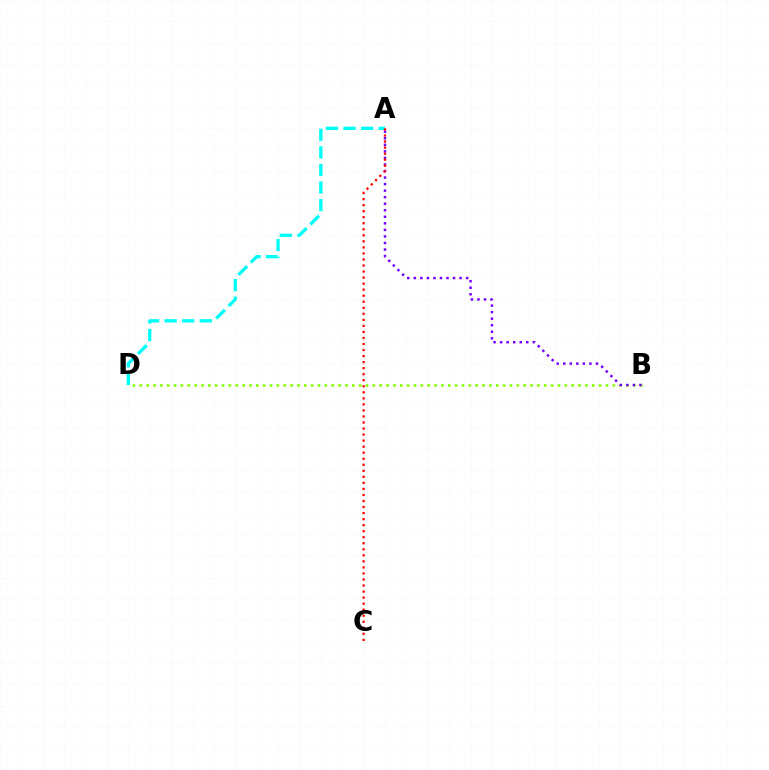{('B', 'D'): [{'color': '#84ff00', 'line_style': 'dotted', 'thickness': 1.86}], ('A', 'D'): [{'color': '#00fff6', 'line_style': 'dashed', 'thickness': 2.39}], ('A', 'B'): [{'color': '#7200ff', 'line_style': 'dotted', 'thickness': 1.78}], ('A', 'C'): [{'color': '#ff0000', 'line_style': 'dotted', 'thickness': 1.64}]}